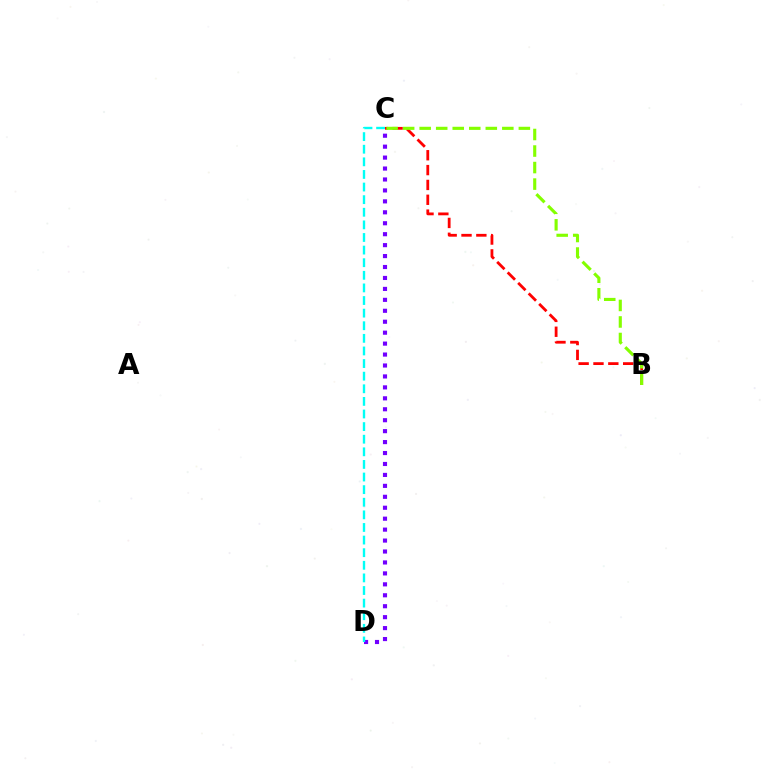{('C', 'D'): [{'color': '#7200ff', 'line_style': 'dotted', 'thickness': 2.97}, {'color': '#00fff6', 'line_style': 'dashed', 'thickness': 1.71}], ('B', 'C'): [{'color': '#ff0000', 'line_style': 'dashed', 'thickness': 2.02}, {'color': '#84ff00', 'line_style': 'dashed', 'thickness': 2.25}]}